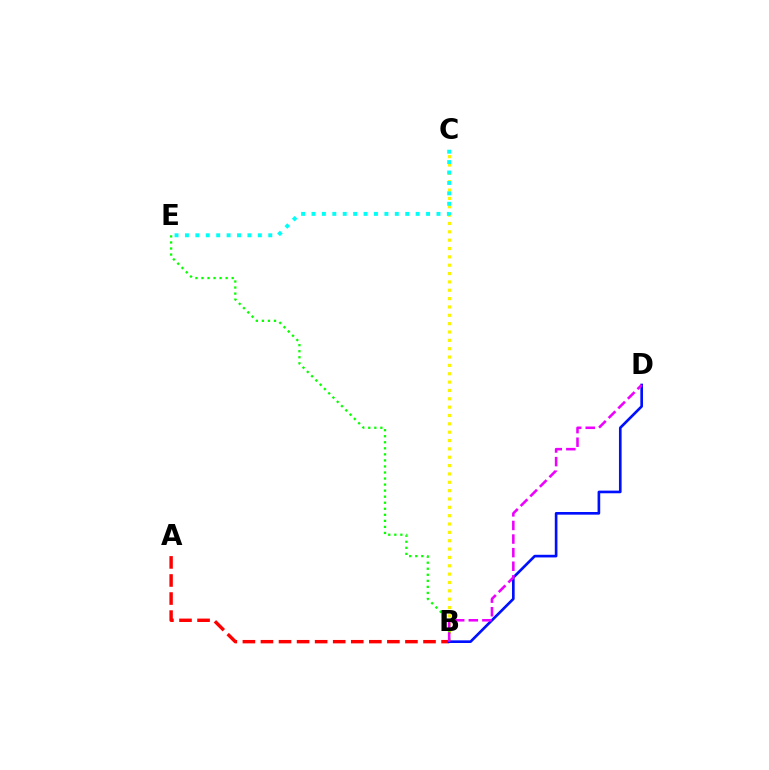{('B', 'C'): [{'color': '#fcf500', 'line_style': 'dotted', 'thickness': 2.27}], ('A', 'B'): [{'color': '#ff0000', 'line_style': 'dashed', 'thickness': 2.45}], ('C', 'E'): [{'color': '#00fff6', 'line_style': 'dotted', 'thickness': 2.83}], ('B', 'E'): [{'color': '#08ff00', 'line_style': 'dotted', 'thickness': 1.64}], ('B', 'D'): [{'color': '#0010ff', 'line_style': 'solid', 'thickness': 1.91}, {'color': '#ee00ff', 'line_style': 'dashed', 'thickness': 1.85}]}